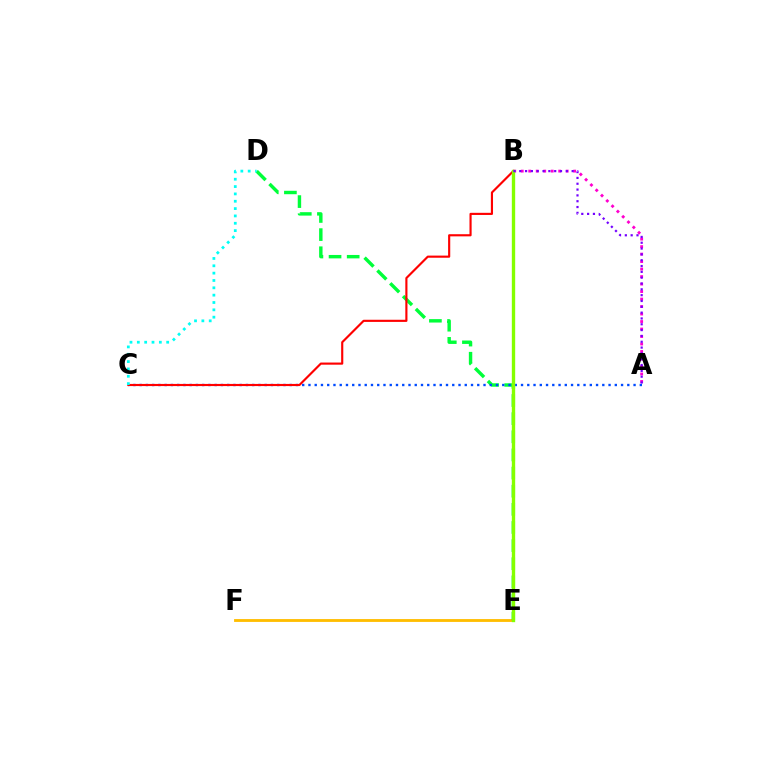{('E', 'F'): [{'color': '#ffbd00', 'line_style': 'solid', 'thickness': 2.04}], ('D', 'E'): [{'color': '#00ff39', 'line_style': 'dashed', 'thickness': 2.46}], ('A', 'C'): [{'color': '#004bff', 'line_style': 'dotted', 'thickness': 1.7}], ('A', 'B'): [{'color': '#ff00cf', 'line_style': 'dotted', 'thickness': 2.04}, {'color': '#7200ff', 'line_style': 'dotted', 'thickness': 1.58}], ('B', 'C'): [{'color': '#ff0000', 'line_style': 'solid', 'thickness': 1.54}], ('B', 'E'): [{'color': '#84ff00', 'line_style': 'solid', 'thickness': 2.41}], ('C', 'D'): [{'color': '#00fff6', 'line_style': 'dotted', 'thickness': 1.99}]}